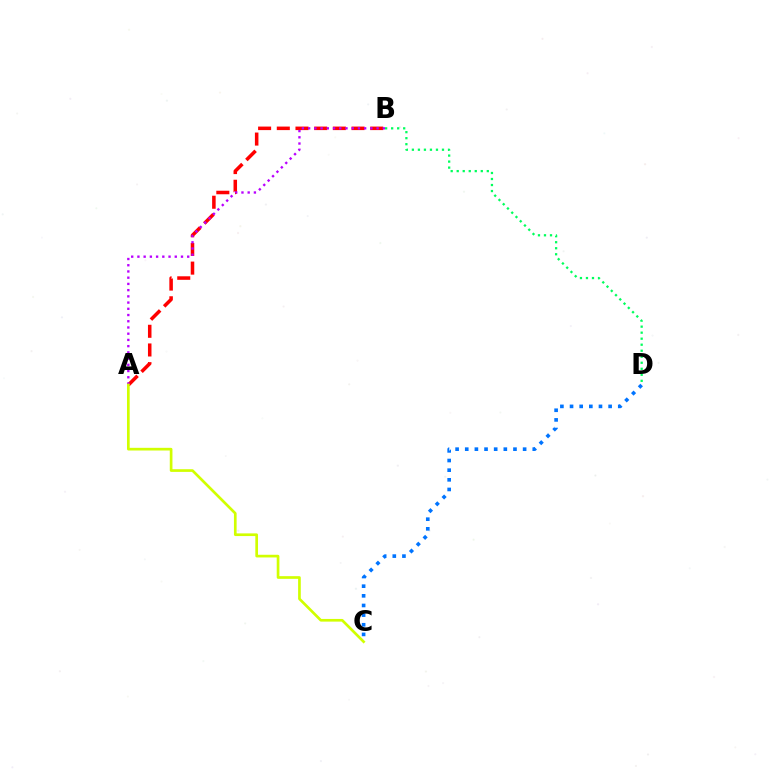{('A', 'B'): [{'color': '#ff0000', 'line_style': 'dashed', 'thickness': 2.54}, {'color': '#b900ff', 'line_style': 'dotted', 'thickness': 1.69}], ('C', 'D'): [{'color': '#0074ff', 'line_style': 'dotted', 'thickness': 2.62}], ('A', 'C'): [{'color': '#d1ff00', 'line_style': 'solid', 'thickness': 1.93}], ('B', 'D'): [{'color': '#00ff5c', 'line_style': 'dotted', 'thickness': 1.64}]}